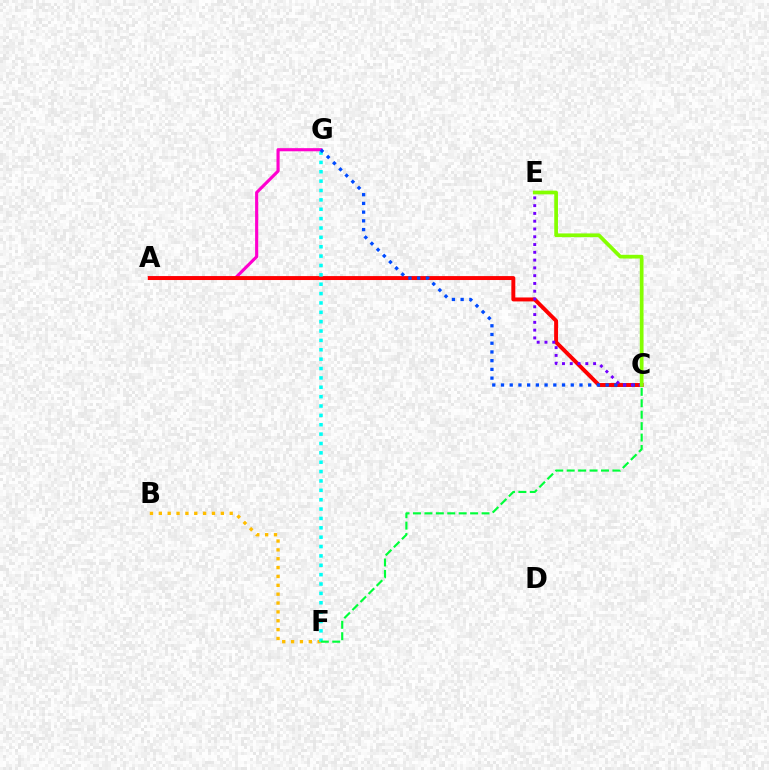{('A', 'G'): [{'color': '#ff00cf', 'line_style': 'solid', 'thickness': 2.25}], ('B', 'F'): [{'color': '#ffbd00', 'line_style': 'dotted', 'thickness': 2.41}], ('A', 'C'): [{'color': '#ff0000', 'line_style': 'solid', 'thickness': 2.84}], ('F', 'G'): [{'color': '#00fff6', 'line_style': 'dotted', 'thickness': 2.55}], ('C', 'F'): [{'color': '#00ff39', 'line_style': 'dashed', 'thickness': 1.55}], ('C', 'G'): [{'color': '#004bff', 'line_style': 'dotted', 'thickness': 2.37}], ('C', 'E'): [{'color': '#7200ff', 'line_style': 'dotted', 'thickness': 2.11}, {'color': '#84ff00', 'line_style': 'solid', 'thickness': 2.68}]}